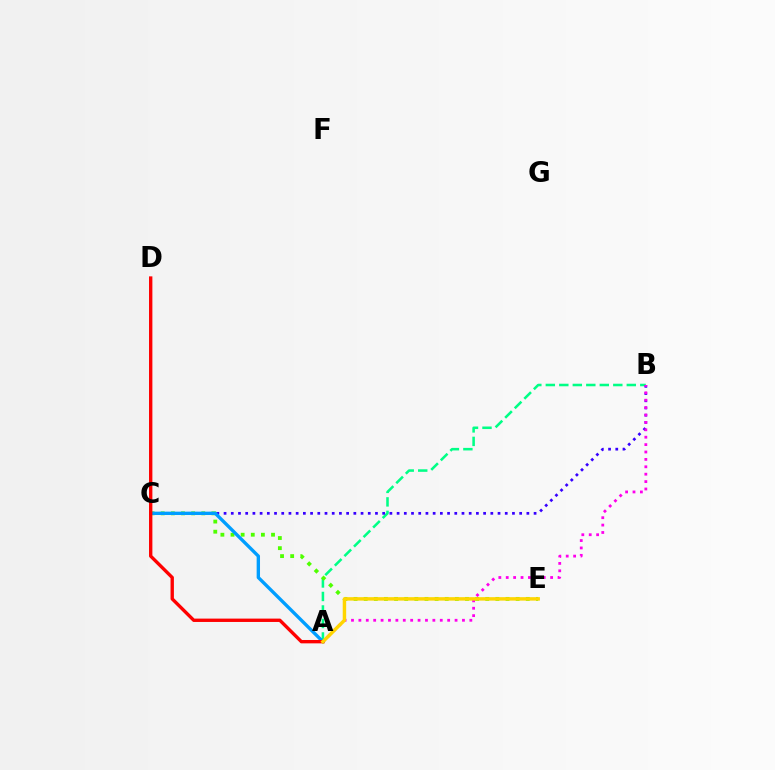{('A', 'B'): [{'color': '#00ff86', 'line_style': 'dashed', 'thickness': 1.83}, {'color': '#ff00ed', 'line_style': 'dotted', 'thickness': 2.01}], ('C', 'E'): [{'color': '#4fff00', 'line_style': 'dotted', 'thickness': 2.75}], ('B', 'C'): [{'color': '#3700ff', 'line_style': 'dotted', 'thickness': 1.96}], ('A', 'C'): [{'color': '#009eff', 'line_style': 'solid', 'thickness': 2.42}], ('A', 'D'): [{'color': '#ff0000', 'line_style': 'solid', 'thickness': 2.42}], ('A', 'E'): [{'color': '#ffd500', 'line_style': 'solid', 'thickness': 2.48}]}